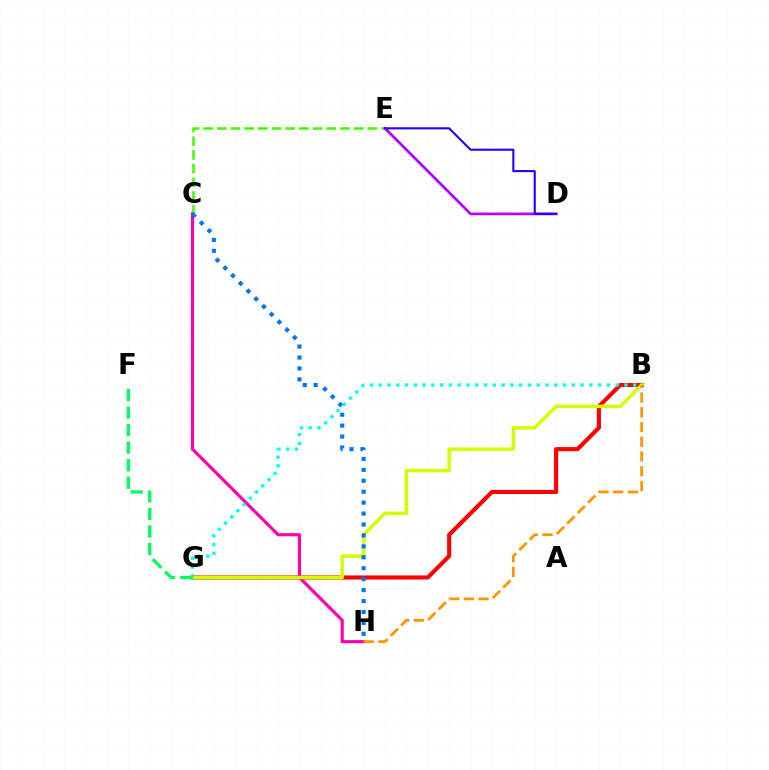{('C', 'E'): [{'color': '#3dff00', 'line_style': 'dashed', 'thickness': 1.86}], ('B', 'G'): [{'color': '#ff0000', 'line_style': 'solid', 'thickness': 2.96}, {'color': '#d1ff00', 'line_style': 'solid', 'thickness': 2.49}, {'color': '#00fff6', 'line_style': 'dotted', 'thickness': 2.38}], ('C', 'H'): [{'color': '#ff00ac', 'line_style': 'solid', 'thickness': 2.27}, {'color': '#0074ff', 'line_style': 'dotted', 'thickness': 2.97}], ('D', 'E'): [{'color': '#b900ff', 'line_style': 'solid', 'thickness': 1.95}, {'color': '#2500ff', 'line_style': 'solid', 'thickness': 1.51}], ('F', 'G'): [{'color': '#00ff5c', 'line_style': 'dashed', 'thickness': 2.38}], ('B', 'H'): [{'color': '#ff9400', 'line_style': 'dashed', 'thickness': 2.0}]}